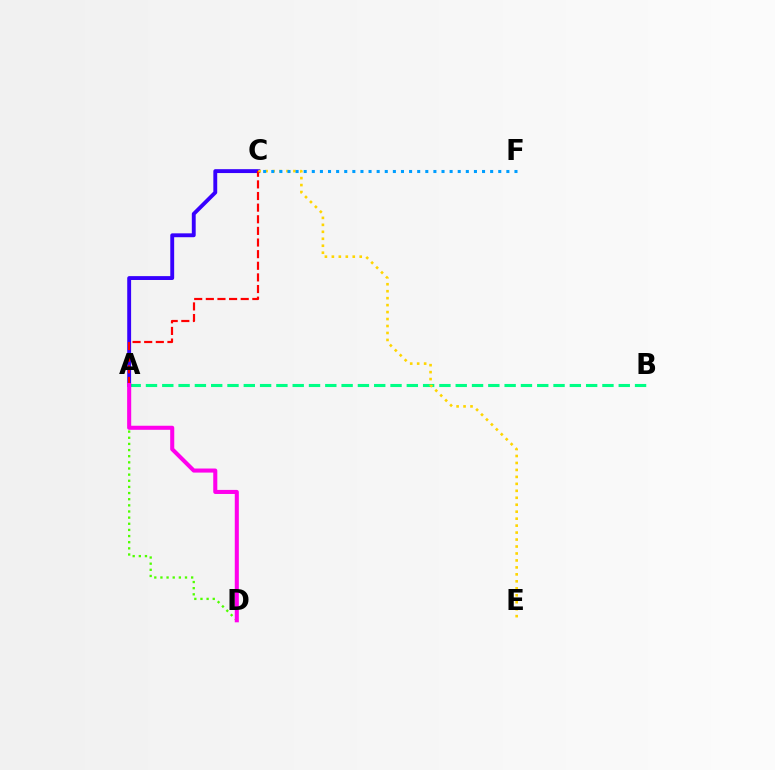{('A', 'B'): [{'color': '#00ff86', 'line_style': 'dashed', 'thickness': 2.21}], ('A', 'C'): [{'color': '#3700ff', 'line_style': 'solid', 'thickness': 2.79}, {'color': '#ff0000', 'line_style': 'dashed', 'thickness': 1.58}], ('A', 'D'): [{'color': '#4fff00', 'line_style': 'dotted', 'thickness': 1.67}, {'color': '#ff00ed', 'line_style': 'solid', 'thickness': 2.92}], ('C', 'E'): [{'color': '#ffd500', 'line_style': 'dotted', 'thickness': 1.89}], ('C', 'F'): [{'color': '#009eff', 'line_style': 'dotted', 'thickness': 2.2}]}